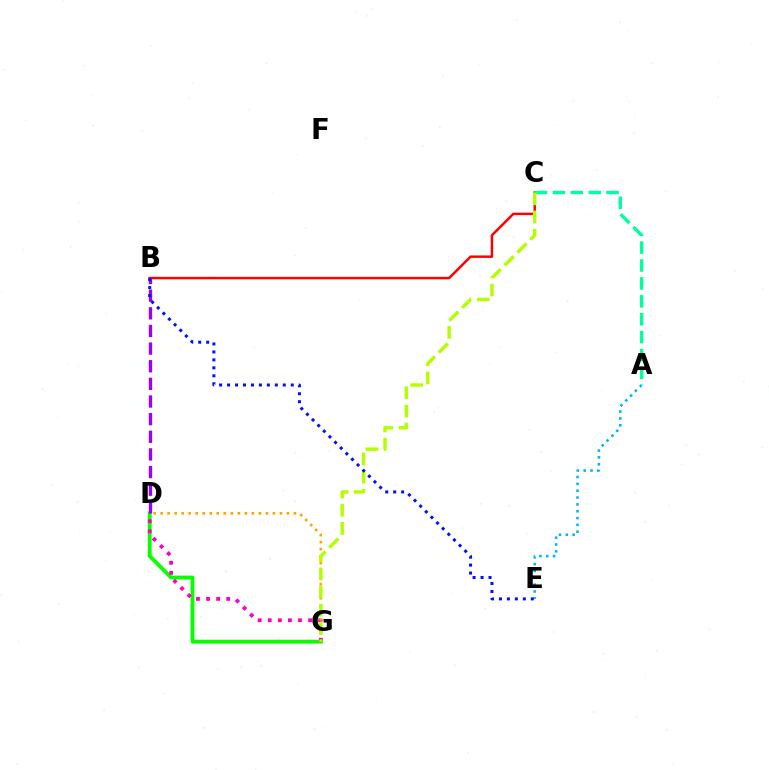{('B', 'C'): [{'color': '#ff0000', 'line_style': 'solid', 'thickness': 1.78}], ('A', 'E'): [{'color': '#00b5ff', 'line_style': 'dotted', 'thickness': 1.86}], ('D', 'G'): [{'color': '#08ff00', 'line_style': 'solid', 'thickness': 2.76}, {'color': '#ff00bd', 'line_style': 'dotted', 'thickness': 2.74}, {'color': '#ffa500', 'line_style': 'dotted', 'thickness': 1.91}], ('A', 'C'): [{'color': '#00ff9d', 'line_style': 'dashed', 'thickness': 2.43}], ('C', 'G'): [{'color': '#b3ff00', 'line_style': 'dashed', 'thickness': 2.47}], ('B', 'D'): [{'color': '#9b00ff', 'line_style': 'dashed', 'thickness': 2.4}], ('B', 'E'): [{'color': '#0010ff', 'line_style': 'dotted', 'thickness': 2.16}]}